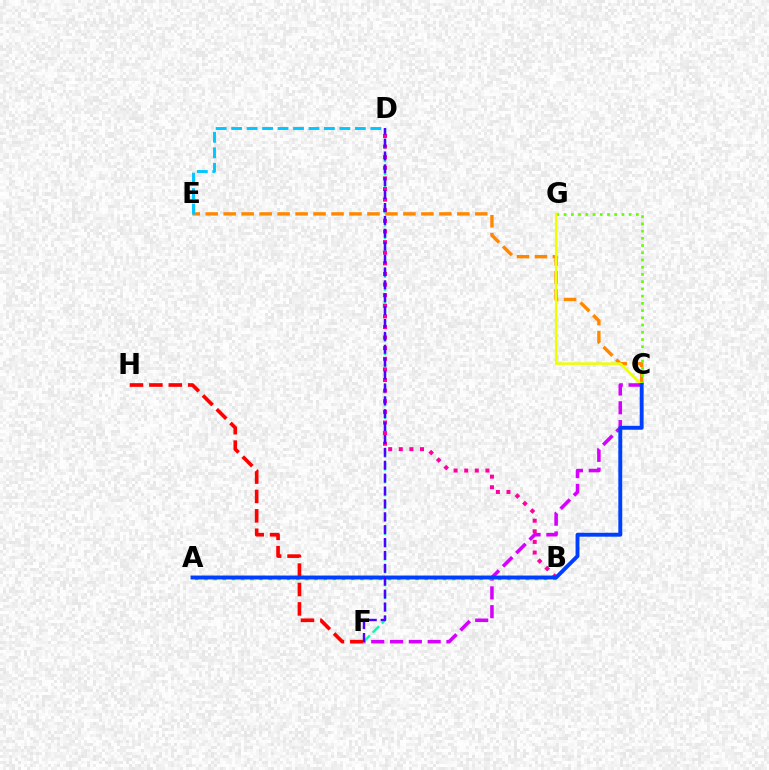{('C', 'E'): [{'color': '#ff8800', 'line_style': 'dashed', 'thickness': 2.44}], ('F', 'H'): [{'color': '#ff0000', 'line_style': 'dashed', 'thickness': 2.64}], ('C', 'G'): [{'color': '#66ff00', 'line_style': 'dotted', 'thickness': 1.96}, {'color': '#eeff00', 'line_style': 'solid', 'thickness': 1.8}], ('C', 'F'): [{'color': '#d600ff', 'line_style': 'dashed', 'thickness': 2.56}], ('D', 'F'): [{'color': '#00ffaf', 'line_style': 'dashed', 'thickness': 1.75}, {'color': '#4f00ff', 'line_style': 'dashed', 'thickness': 1.75}], ('D', 'E'): [{'color': '#00c7ff', 'line_style': 'dashed', 'thickness': 2.1}], ('A', 'B'): [{'color': '#00ff27', 'line_style': 'dotted', 'thickness': 2.49}], ('B', 'D'): [{'color': '#ff00a0', 'line_style': 'dotted', 'thickness': 2.88}], ('A', 'C'): [{'color': '#003fff', 'line_style': 'solid', 'thickness': 2.81}]}